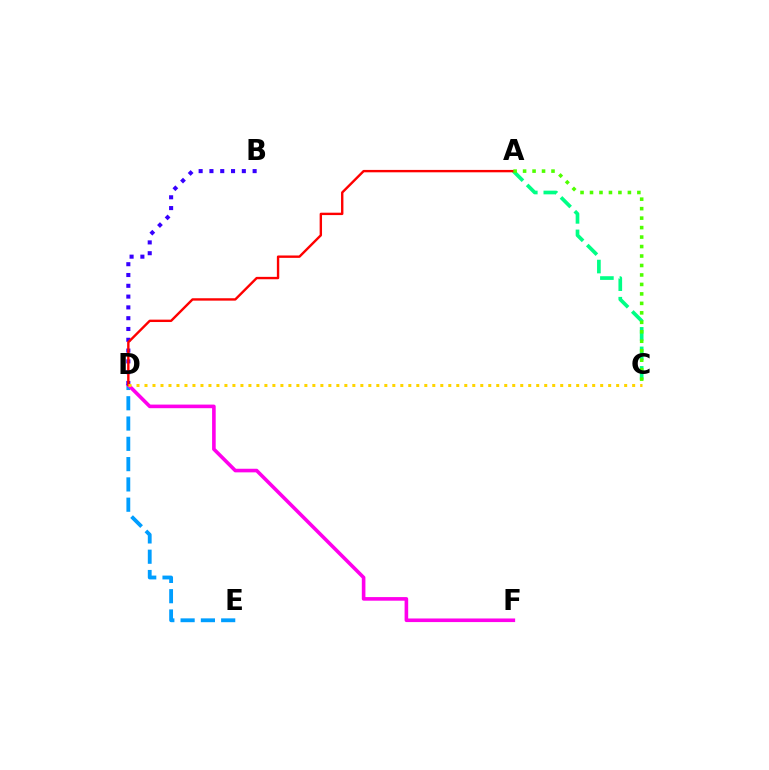{('D', 'E'): [{'color': '#009eff', 'line_style': 'dashed', 'thickness': 2.76}], ('D', 'F'): [{'color': '#ff00ed', 'line_style': 'solid', 'thickness': 2.59}], ('A', 'C'): [{'color': '#00ff86', 'line_style': 'dashed', 'thickness': 2.65}, {'color': '#4fff00', 'line_style': 'dotted', 'thickness': 2.57}], ('B', 'D'): [{'color': '#3700ff', 'line_style': 'dotted', 'thickness': 2.93}], ('A', 'D'): [{'color': '#ff0000', 'line_style': 'solid', 'thickness': 1.72}], ('C', 'D'): [{'color': '#ffd500', 'line_style': 'dotted', 'thickness': 2.17}]}